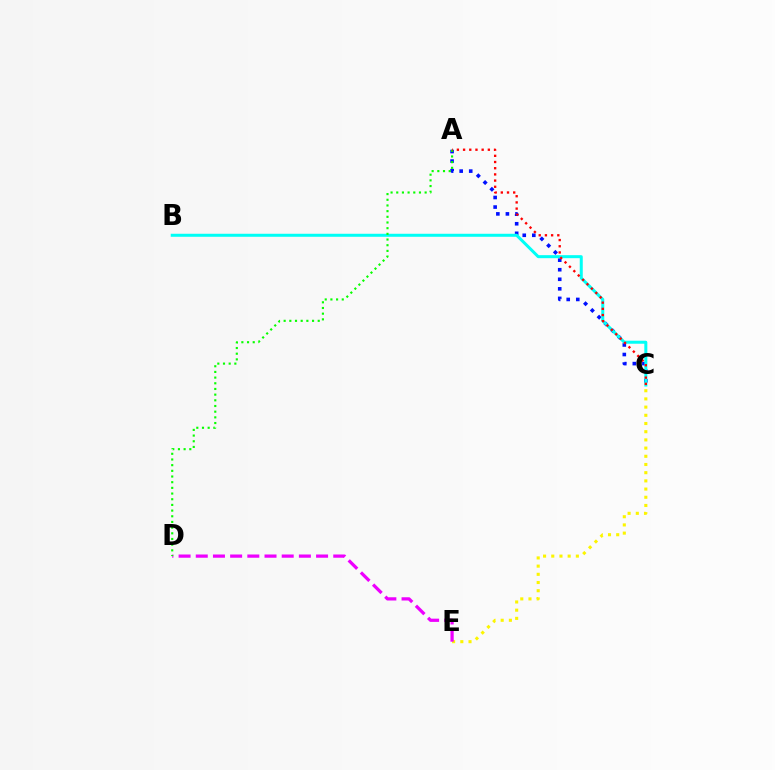{('C', 'E'): [{'color': '#fcf500', 'line_style': 'dotted', 'thickness': 2.23}], ('A', 'C'): [{'color': '#0010ff', 'line_style': 'dotted', 'thickness': 2.6}, {'color': '#ff0000', 'line_style': 'dotted', 'thickness': 1.68}], ('D', 'E'): [{'color': '#ee00ff', 'line_style': 'dashed', 'thickness': 2.33}], ('B', 'C'): [{'color': '#00fff6', 'line_style': 'solid', 'thickness': 2.17}], ('A', 'D'): [{'color': '#08ff00', 'line_style': 'dotted', 'thickness': 1.54}]}